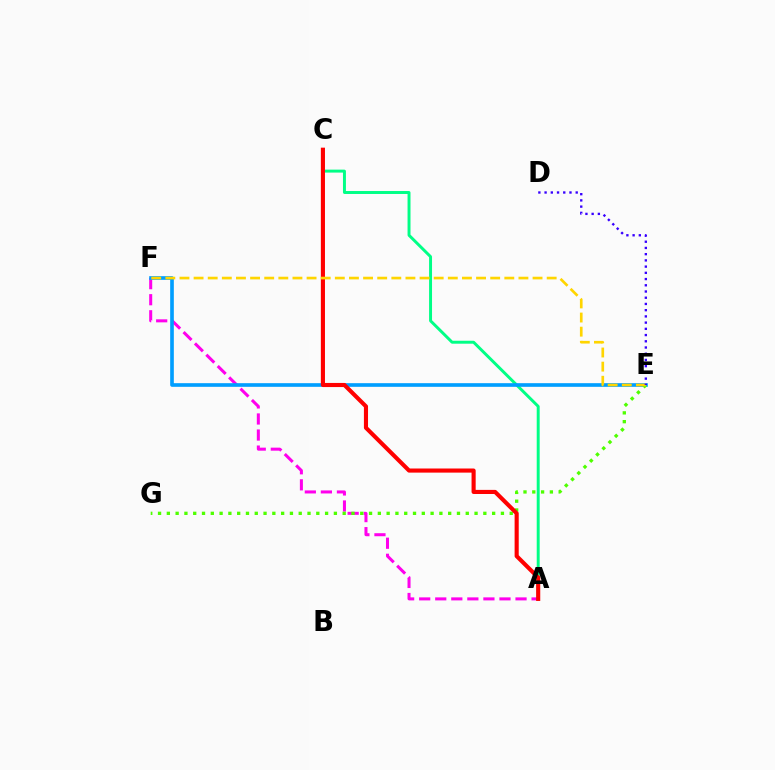{('A', 'F'): [{'color': '#ff00ed', 'line_style': 'dashed', 'thickness': 2.18}], ('A', 'C'): [{'color': '#00ff86', 'line_style': 'solid', 'thickness': 2.13}, {'color': '#ff0000', 'line_style': 'solid', 'thickness': 2.96}], ('E', 'F'): [{'color': '#009eff', 'line_style': 'solid', 'thickness': 2.63}, {'color': '#ffd500', 'line_style': 'dashed', 'thickness': 1.92}], ('E', 'G'): [{'color': '#4fff00', 'line_style': 'dotted', 'thickness': 2.39}], ('D', 'E'): [{'color': '#3700ff', 'line_style': 'dotted', 'thickness': 1.69}]}